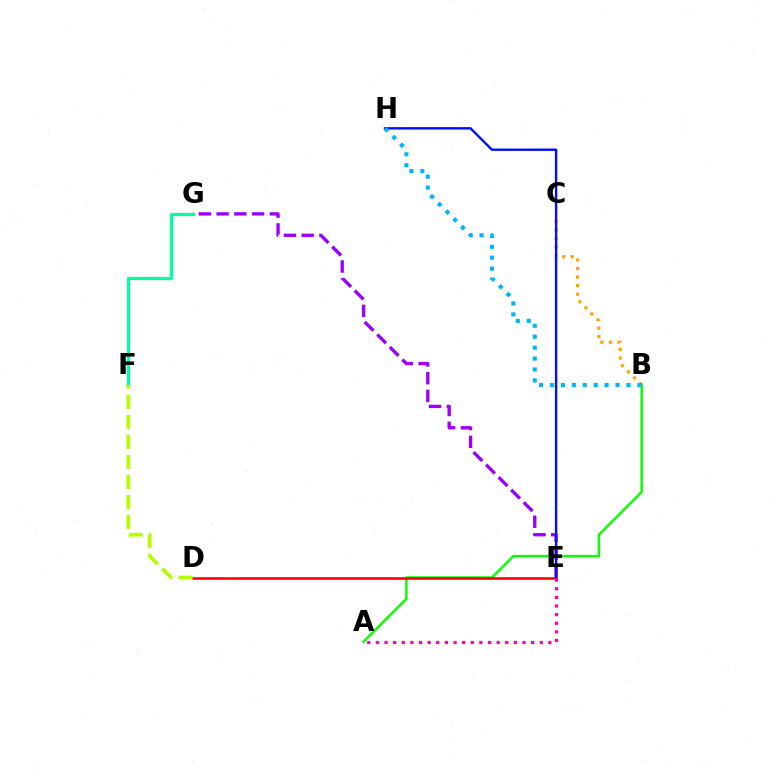{('E', 'G'): [{'color': '#9b00ff', 'line_style': 'dashed', 'thickness': 2.41}], ('A', 'B'): [{'color': '#08ff00', 'line_style': 'solid', 'thickness': 1.78}], ('B', 'C'): [{'color': '#ffa500', 'line_style': 'dotted', 'thickness': 2.32}], ('D', 'E'): [{'color': '#ff0000', 'line_style': 'solid', 'thickness': 1.86}], ('E', 'H'): [{'color': '#0010ff', 'line_style': 'solid', 'thickness': 1.73}], ('B', 'H'): [{'color': '#00b5ff', 'line_style': 'dotted', 'thickness': 2.97}], ('F', 'G'): [{'color': '#00ff9d', 'line_style': 'solid', 'thickness': 2.33}], ('A', 'E'): [{'color': '#ff00bd', 'line_style': 'dotted', 'thickness': 2.34}], ('D', 'F'): [{'color': '#b3ff00', 'line_style': 'dashed', 'thickness': 2.72}]}